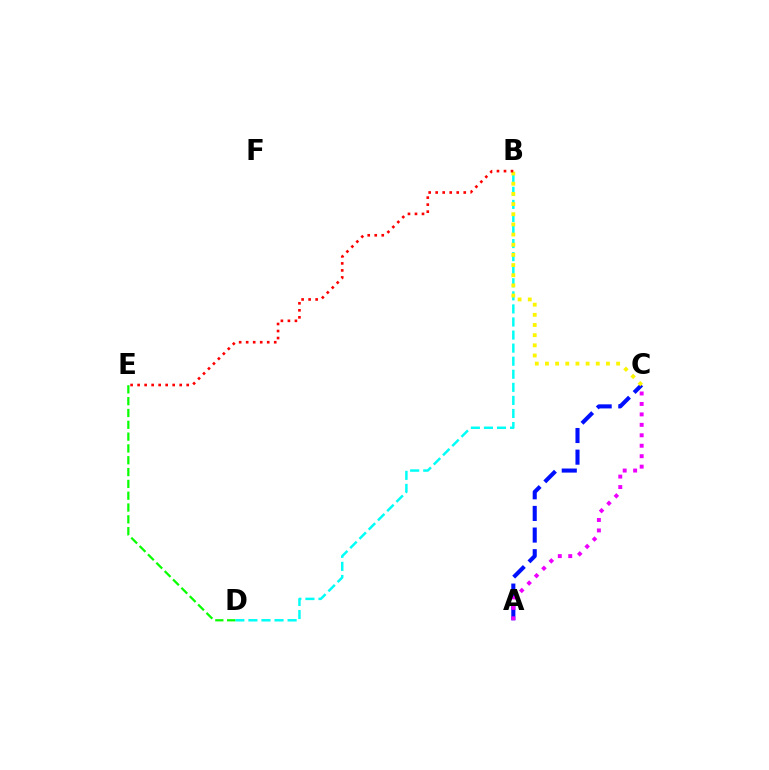{('B', 'D'): [{'color': '#00fff6', 'line_style': 'dashed', 'thickness': 1.78}], ('A', 'C'): [{'color': '#0010ff', 'line_style': 'dashed', 'thickness': 2.94}, {'color': '#ee00ff', 'line_style': 'dotted', 'thickness': 2.84}], ('B', 'C'): [{'color': '#fcf500', 'line_style': 'dotted', 'thickness': 2.76}], ('D', 'E'): [{'color': '#08ff00', 'line_style': 'dashed', 'thickness': 1.61}], ('B', 'E'): [{'color': '#ff0000', 'line_style': 'dotted', 'thickness': 1.91}]}